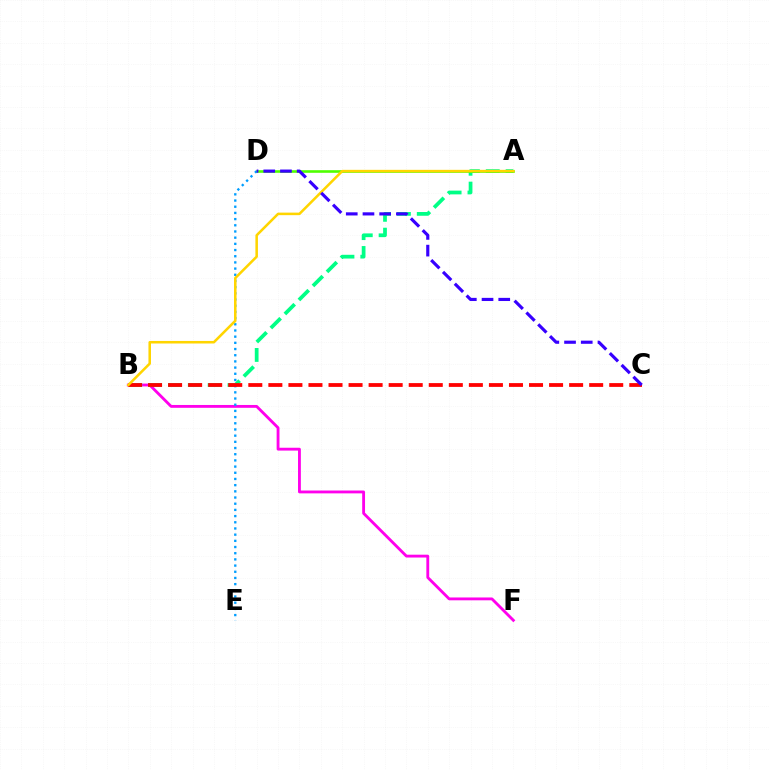{('B', 'F'): [{'color': '#ff00ed', 'line_style': 'solid', 'thickness': 2.05}], ('A', 'B'): [{'color': '#00ff86', 'line_style': 'dashed', 'thickness': 2.7}, {'color': '#ffd500', 'line_style': 'solid', 'thickness': 1.83}], ('A', 'D'): [{'color': '#4fff00', 'line_style': 'solid', 'thickness': 1.88}], ('D', 'E'): [{'color': '#009eff', 'line_style': 'dotted', 'thickness': 1.68}], ('B', 'C'): [{'color': '#ff0000', 'line_style': 'dashed', 'thickness': 2.72}], ('C', 'D'): [{'color': '#3700ff', 'line_style': 'dashed', 'thickness': 2.27}]}